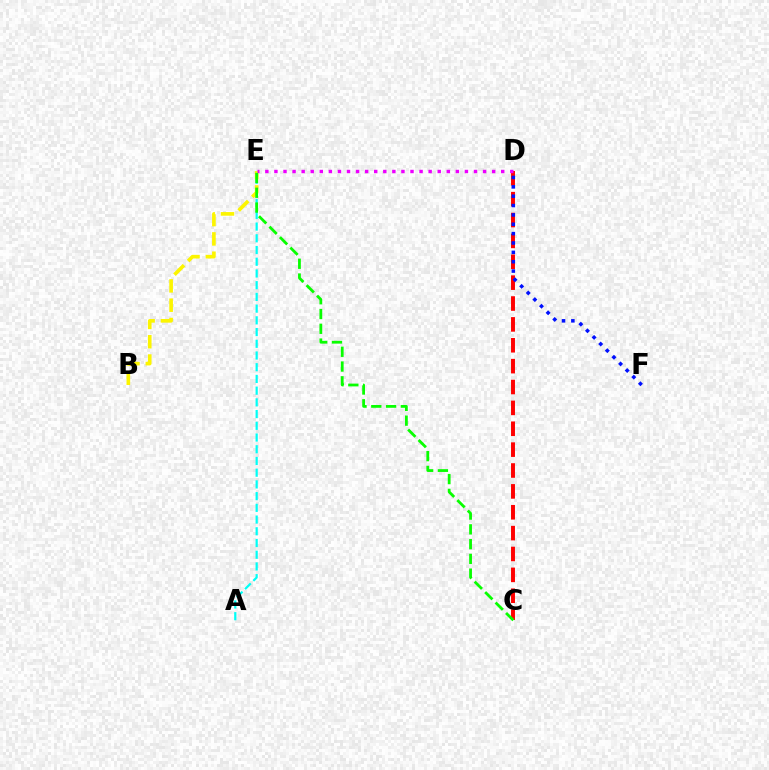{('C', 'D'): [{'color': '#ff0000', 'line_style': 'dashed', 'thickness': 2.84}], ('A', 'E'): [{'color': '#00fff6', 'line_style': 'dashed', 'thickness': 1.59}], ('B', 'E'): [{'color': '#fcf500', 'line_style': 'dashed', 'thickness': 2.62}], ('D', 'E'): [{'color': '#ee00ff', 'line_style': 'dotted', 'thickness': 2.46}], ('C', 'E'): [{'color': '#08ff00', 'line_style': 'dashed', 'thickness': 2.01}], ('D', 'F'): [{'color': '#0010ff', 'line_style': 'dotted', 'thickness': 2.54}]}